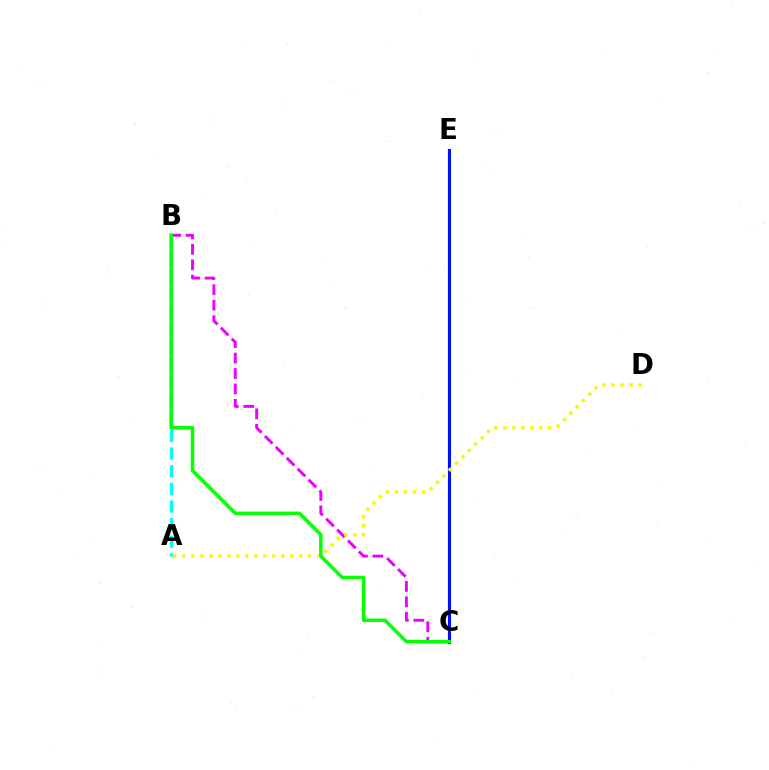{('B', 'C'): [{'color': '#ee00ff', 'line_style': 'dashed', 'thickness': 2.1}, {'color': '#08ff00', 'line_style': 'solid', 'thickness': 2.52}], ('C', 'E'): [{'color': '#ff0000', 'line_style': 'solid', 'thickness': 1.55}, {'color': '#0010ff', 'line_style': 'solid', 'thickness': 2.18}], ('A', 'D'): [{'color': '#fcf500', 'line_style': 'dotted', 'thickness': 2.44}], ('A', 'B'): [{'color': '#00fff6', 'line_style': 'dashed', 'thickness': 2.4}]}